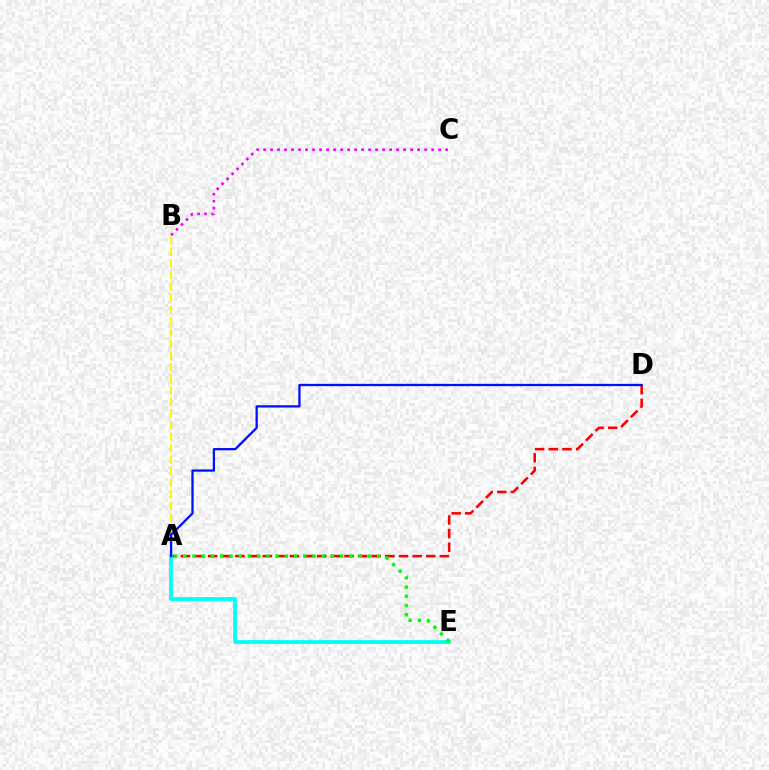{('A', 'D'): [{'color': '#ff0000', 'line_style': 'dashed', 'thickness': 1.85}, {'color': '#0010ff', 'line_style': 'solid', 'thickness': 1.64}], ('B', 'C'): [{'color': '#ee00ff', 'line_style': 'dotted', 'thickness': 1.9}], ('A', 'E'): [{'color': '#00fff6', 'line_style': 'solid', 'thickness': 2.71}, {'color': '#08ff00', 'line_style': 'dotted', 'thickness': 2.51}], ('A', 'B'): [{'color': '#fcf500', 'line_style': 'dashed', 'thickness': 1.57}]}